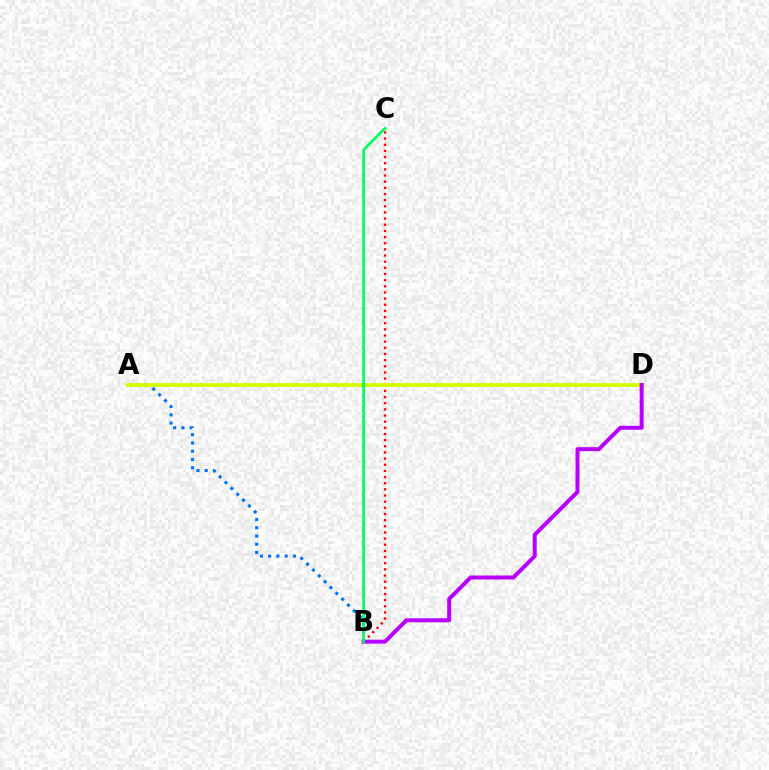{('A', 'B'): [{'color': '#0074ff', 'line_style': 'dotted', 'thickness': 2.24}], ('B', 'C'): [{'color': '#ff0000', 'line_style': 'dotted', 'thickness': 1.67}, {'color': '#00ff5c', 'line_style': 'solid', 'thickness': 1.94}], ('A', 'D'): [{'color': '#d1ff00', 'line_style': 'solid', 'thickness': 2.72}], ('B', 'D'): [{'color': '#b900ff', 'line_style': 'solid', 'thickness': 2.86}]}